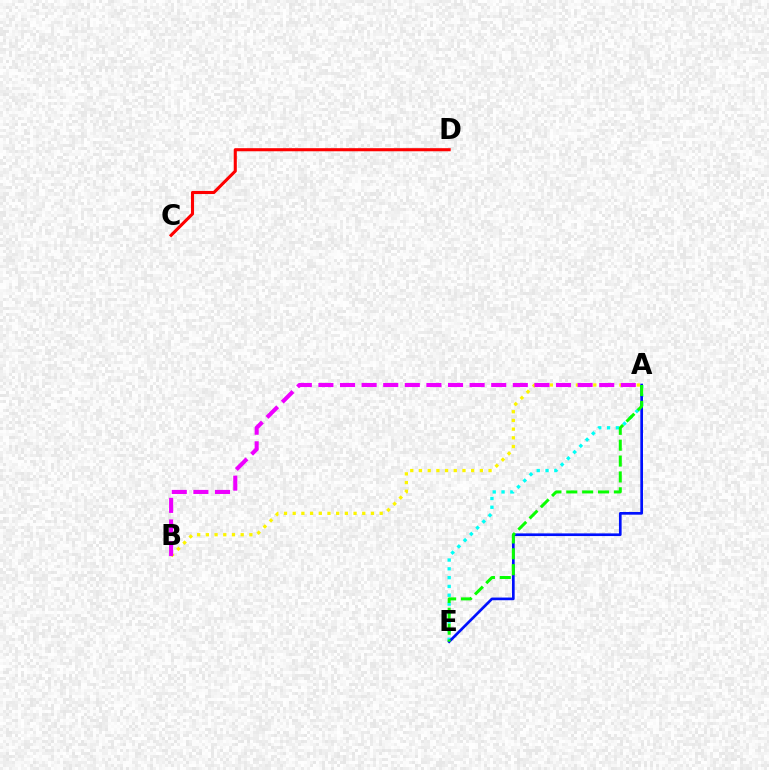{('C', 'D'): [{'color': '#ff0000', 'line_style': 'solid', 'thickness': 2.22}], ('A', 'E'): [{'color': '#00fff6', 'line_style': 'dotted', 'thickness': 2.39}, {'color': '#0010ff', 'line_style': 'solid', 'thickness': 1.93}, {'color': '#08ff00', 'line_style': 'dashed', 'thickness': 2.16}], ('A', 'B'): [{'color': '#fcf500', 'line_style': 'dotted', 'thickness': 2.36}, {'color': '#ee00ff', 'line_style': 'dashed', 'thickness': 2.93}]}